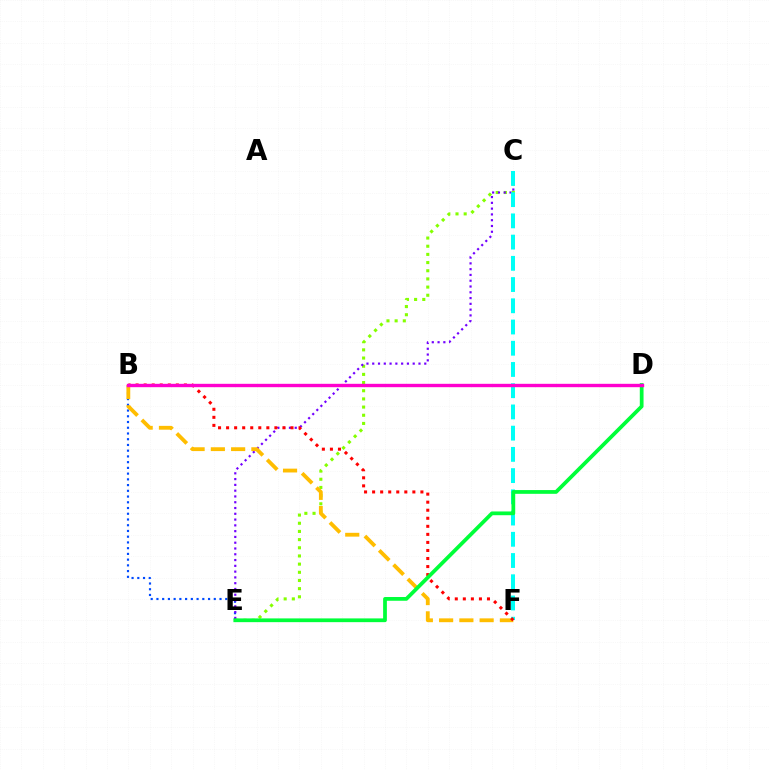{('C', 'E'): [{'color': '#84ff00', 'line_style': 'dotted', 'thickness': 2.22}, {'color': '#7200ff', 'line_style': 'dotted', 'thickness': 1.57}], ('B', 'E'): [{'color': '#004bff', 'line_style': 'dotted', 'thickness': 1.56}], ('B', 'F'): [{'color': '#ffbd00', 'line_style': 'dashed', 'thickness': 2.75}, {'color': '#ff0000', 'line_style': 'dotted', 'thickness': 2.19}], ('C', 'F'): [{'color': '#00fff6', 'line_style': 'dashed', 'thickness': 2.88}], ('D', 'E'): [{'color': '#00ff39', 'line_style': 'solid', 'thickness': 2.7}], ('B', 'D'): [{'color': '#ff00cf', 'line_style': 'solid', 'thickness': 2.43}]}